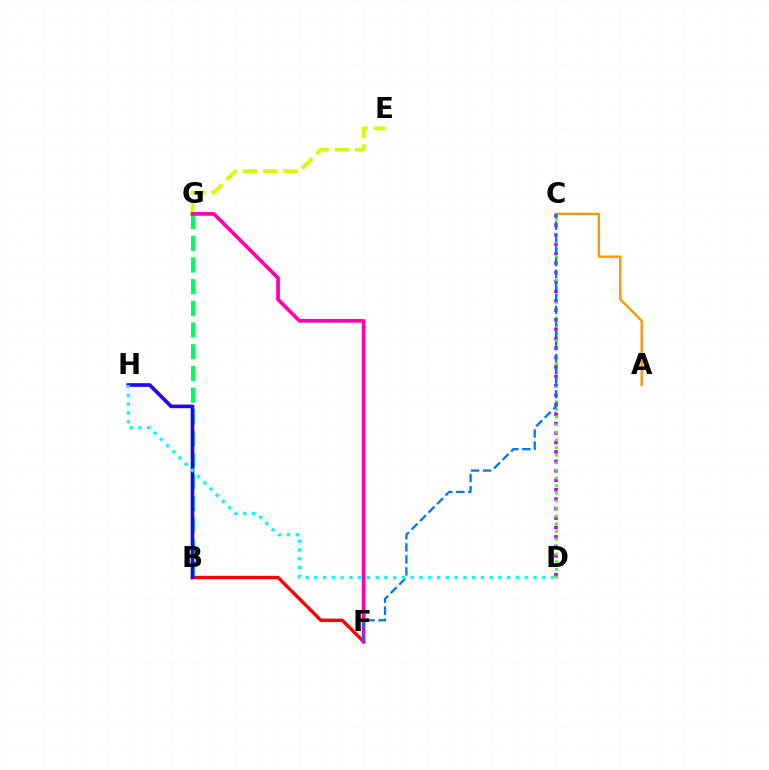{('B', 'F'): [{'color': '#ff0000', 'line_style': 'solid', 'thickness': 2.4}], ('E', 'G'): [{'color': '#d1ff00', 'line_style': 'dashed', 'thickness': 2.74}], ('C', 'D'): [{'color': '#b900ff', 'line_style': 'dotted', 'thickness': 2.57}, {'color': '#3dff00', 'line_style': 'dotted', 'thickness': 2.07}], ('B', 'G'): [{'color': '#00ff5c', 'line_style': 'dashed', 'thickness': 2.95}], ('F', 'G'): [{'color': '#ff00ac', 'line_style': 'solid', 'thickness': 2.65}], ('A', 'C'): [{'color': '#ff9400', 'line_style': 'solid', 'thickness': 1.68}], ('B', 'H'): [{'color': '#2500ff', 'line_style': 'solid', 'thickness': 2.62}], ('C', 'F'): [{'color': '#0074ff', 'line_style': 'dashed', 'thickness': 1.64}], ('D', 'H'): [{'color': '#00fff6', 'line_style': 'dotted', 'thickness': 2.38}]}